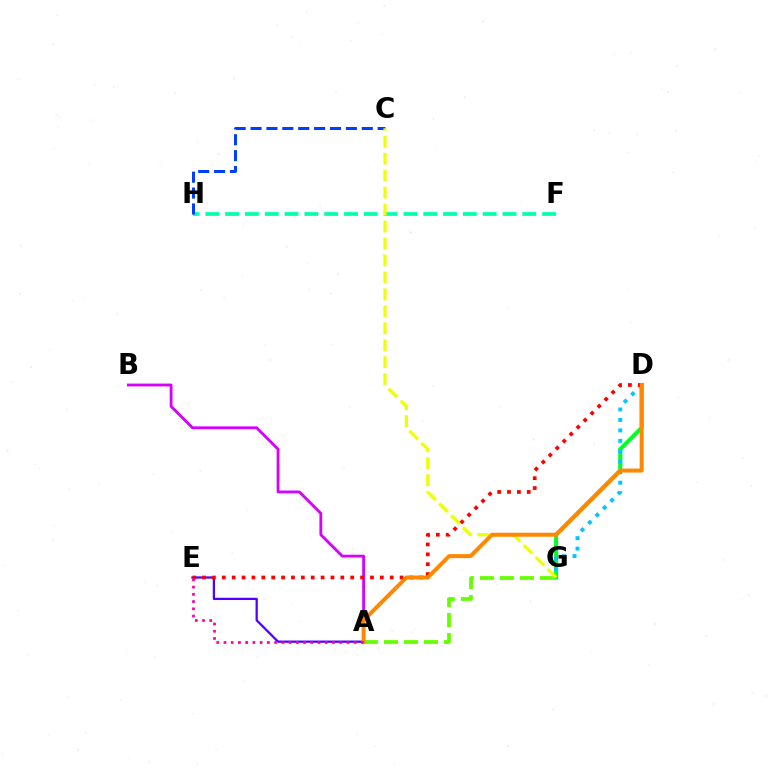{('F', 'H'): [{'color': '#00ffaf', 'line_style': 'dashed', 'thickness': 2.69}], ('C', 'H'): [{'color': '#003fff', 'line_style': 'dashed', 'thickness': 2.16}], ('A', 'G'): [{'color': '#66ff00', 'line_style': 'dashed', 'thickness': 2.72}], ('D', 'G'): [{'color': '#00ff27', 'line_style': 'solid', 'thickness': 2.89}, {'color': '#00c7ff', 'line_style': 'dotted', 'thickness': 2.84}], ('A', 'B'): [{'color': '#d600ff', 'line_style': 'solid', 'thickness': 2.04}], ('A', 'E'): [{'color': '#4f00ff', 'line_style': 'solid', 'thickness': 1.63}, {'color': '#ff00a0', 'line_style': 'dotted', 'thickness': 1.97}], ('C', 'G'): [{'color': '#eeff00', 'line_style': 'dashed', 'thickness': 2.3}], ('D', 'E'): [{'color': '#ff0000', 'line_style': 'dotted', 'thickness': 2.68}], ('A', 'D'): [{'color': '#ff8800', 'line_style': 'solid', 'thickness': 2.87}]}